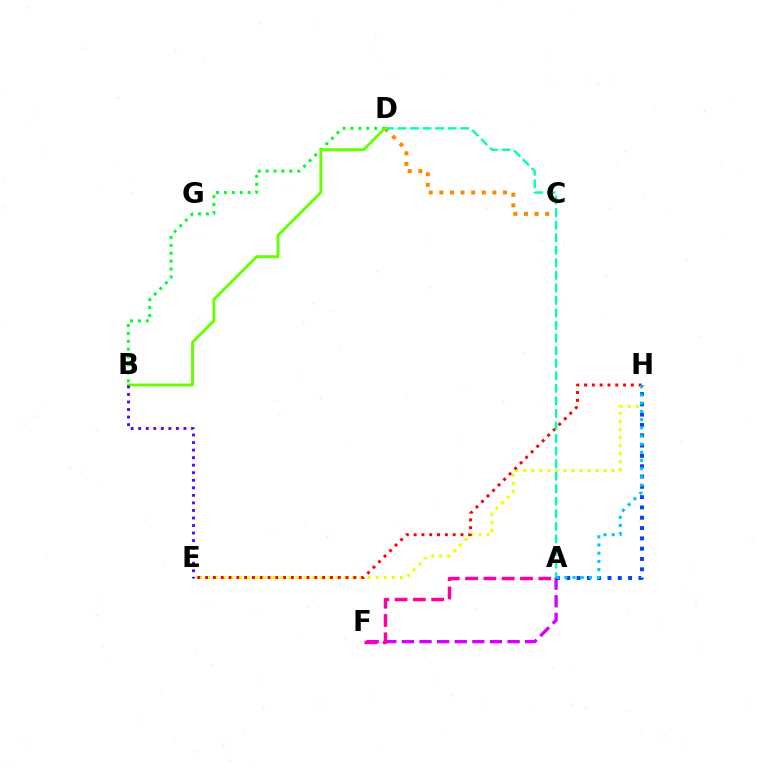{('C', 'D'): [{'color': '#ff8800', 'line_style': 'dotted', 'thickness': 2.88}], ('E', 'H'): [{'color': '#eeff00', 'line_style': 'dotted', 'thickness': 2.18}, {'color': '#ff0000', 'line_style': 'dotted', 'thickness': 2.12}], ('A', 'D'): [{'color': '#00ffaf', 'line_style': 'dashed', 'thickness': 1.71}], ('B', 'D'): [{'color': '#00ff27', 'line_style': 'dotted', 'thickness': 2.14}, {'color': '#66ff00', 'line_style': 'solid', 'thickness': 2.07}], ('A', 'F'): [{'color': '#d600ff', 'line_style': 'dashed', 'thickness': 2.39}, {'color': '#ff00a0', 'line_style': 'dashed', 'thickness': 2.49}], ('A', 'H'): [{'color': '#003fff', 'line_style': 'dotted', 'thickness': 2.8}, {'color': '#00c7ff', 'line_style': 'dotted', 'thickness': 2.23}], ('B', 'E'): [{'color': '#4f00ff', 'line_style': 'dotted', 'thickness': 2.05}]}